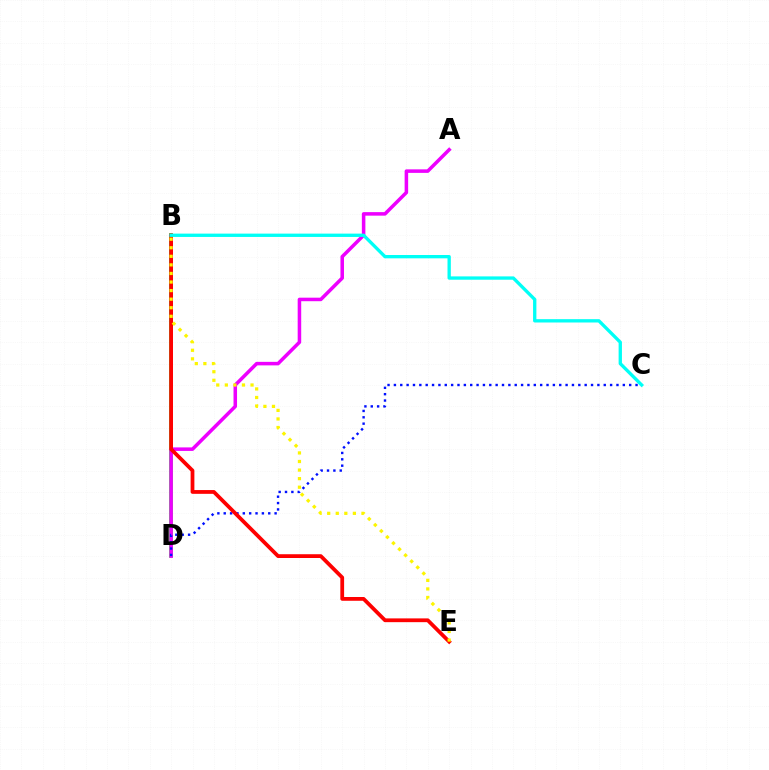{('B', 'D'): [{'color': '#08ff00', 'line_style': 'solid', 'thickness': 2.54}], ('A', 'D'): [{'color': '#ee00ff', 'line_style': 'solid', 'thickness': 2.54}], ('C', 'D'): [{'color': '#0010ff', 'line_style': 'dotted', 'thickness': 1.73}], ('B', 'E'): [{'color': '#ff0000', 'line_style': 'solid', 'thickness': 2.72}, {'color': '#fcf500', 'line_style': 'dotted', 'thickness': 2.33}], ('B', 'C'): [{'color': '#00fff6', 'line_style': 'solid', 'thickness': 2.4}]}